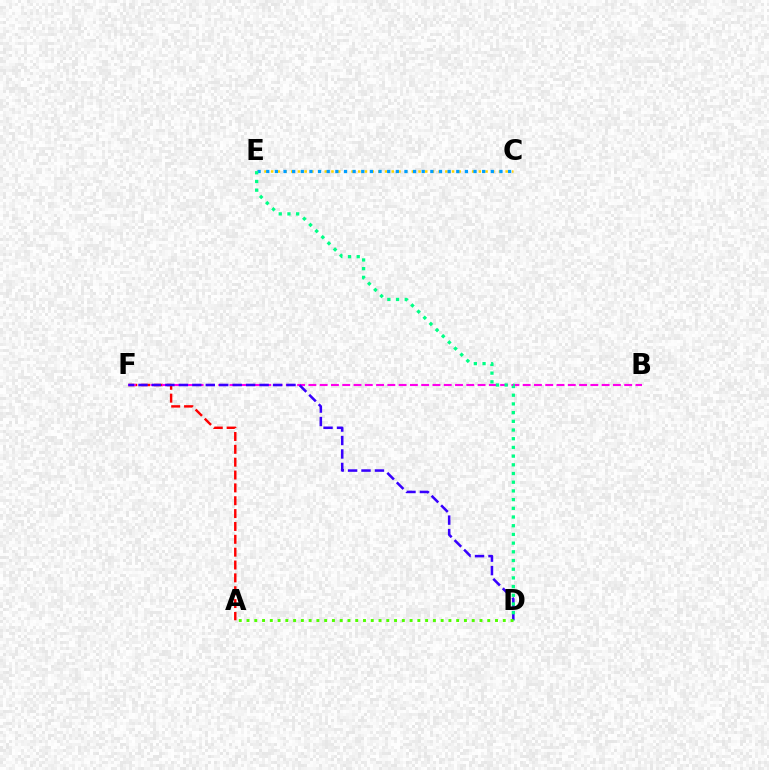{('A', 'F'): [{'color': '#ff0000', 'line_style': 'dashed', 'thickness': 1.75}], ('B', 'F'): [{'color': '#ff00ed', 'line_style': 'dashed', 'thickness': 1.53}], ('C', 'E'): [{'color': '#ffd500', 'line_style': 'dotted', 'thickness': 1.82}, {'color': '#009eff', 'line_style': 'dotted', 'thickness': 2.35}], ('D', 'F'): [{'color': '#3700ff', 'line_style': 'dashed', 'thickness': 1.83}], ('D', 'E'): [{'color': '#00ff86', 'line_style': 'dotted', 'thickness': 2.36}], ('A', 'D'): [{'color': '#4fff00', 'line_style': 'dotted', 'thickness': 2.11}]}